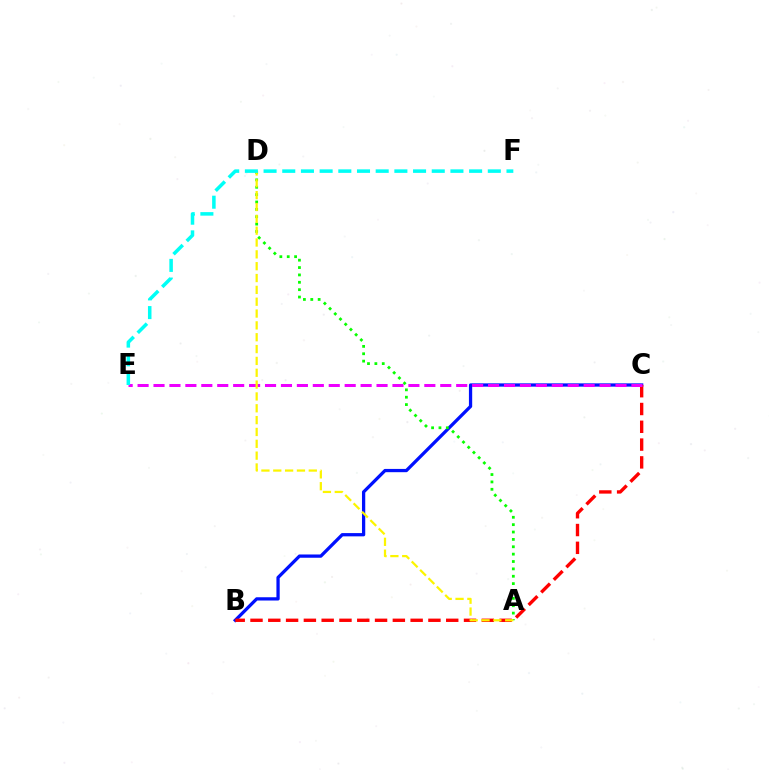{('B', 'C'): [{'color': '#0010ff', 'line_style': 'solid', 'thickness': 2.35}, {'color': '#ff0000', 'line_style': 'dashed', 'thickness': 2.42}], ('C', 'E'): [{'color': '#ee00ff', 'line_style': 'dashed', 'thickness': 2.16}], ('A', 'D'): [{'color': '#08ff00', 'line_style': 'dotted', 'thickness': 2.0}, {'color': '#fcf500', 'line_style': 'dashed', 'thickness': 1.61}], ('E', 'F'): [{'color': '#00fff6', 'line_style': 'dashed', 'thickness': 2.54}]}